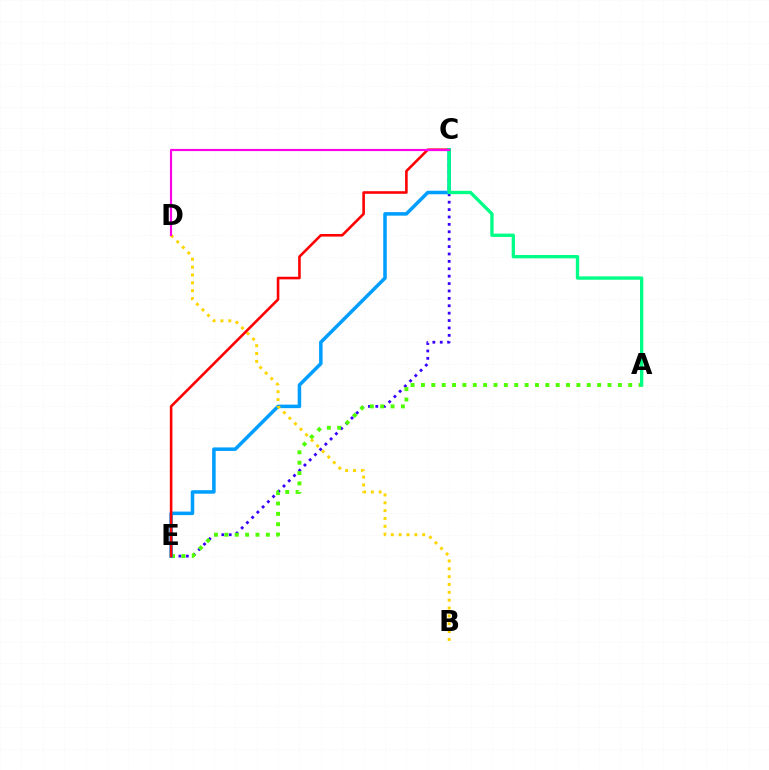{('C', 'E'): [{'color': '#3700ff', 'line_style': 'dotted', 'thickness': 2.01}, {'color': '#009eff', 'line_style': 'solid', 'thickness': 2.53}, {'color': '#ff0000', 'line_style': 'solid', 'thickness': 1.87}], ('A', 'E'): [{'color': '#4fff00', 'line_style': 'dotted', 'thickness': 2.82}], ('B', 'D'): [{'color': '#ffd500', 'line_style': 'dotted', 'thickness': 2.13}], ('A', 'C'): [{'color': '#00ff86', 'line_style': 'solid', 'thickness': 2.41}], ('C', 'D'): [{'color': '#ff00ed', 'line_style': 'solid', 'thickness': 1.56}]}